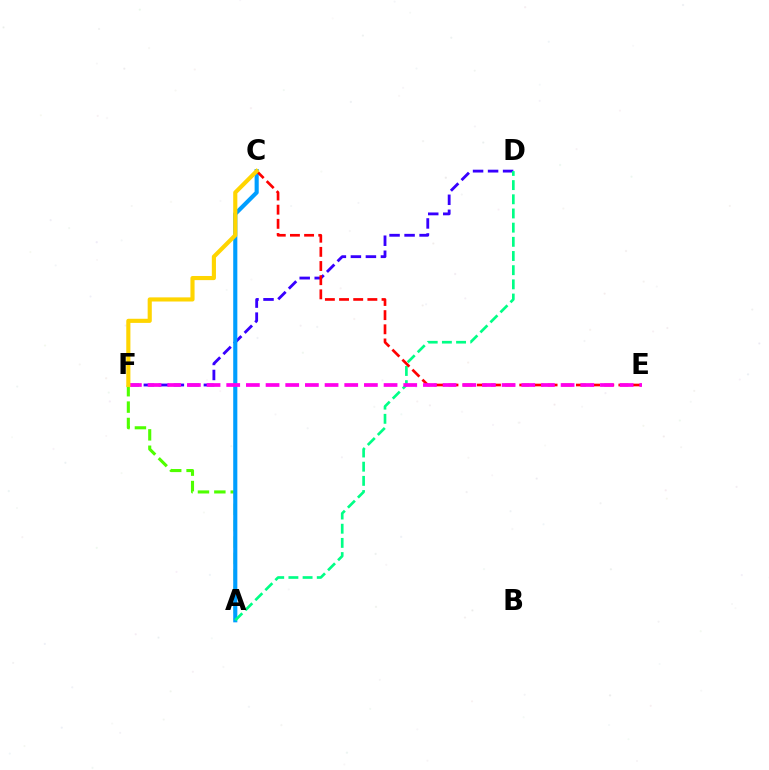{('A', 'F'): [{'color': '#4fff00', 'line_style': 'dashed', 'thickness': 2.23}], ('D', 'F'): [{'color': '#3700ff', 'line_style': 'dashed', 'thickness': 2.04}], ('A', 'C'): [{'color': '#009eff', 'line_style': 'solid', 'thickness': 2.96}], ('A', 'D'): [{'color': '#00ff86', 'line_style': 'dashed', 'thickness': 1.93}], ('C', 'E'): [{'color': '#ff0000', 'line_style': 'dashed', 'thickness': 1.92}], ('E', 'F'): [{'color': '#ff00ed', 'line_style': 'dashed', 'thickness': 2.67}], ('C', 'F'): [{'color': '#ffd500', 'line_style': 'solid', 'thickness': 2.97}]}